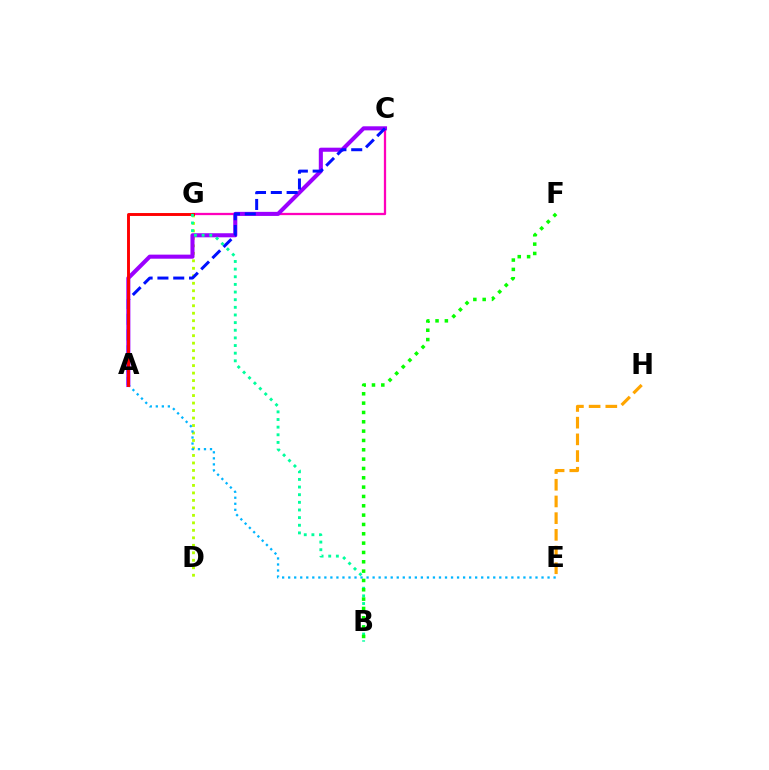{('D', 'G'): [{'color': '#b3ff00', 'line_style': 'dotted', 'thickness': 2.03}], ('C', 'G'): [{'color': '#ff00bd', 'line_style': 'solid', 'thickness': 1.64}], ('E', 'H'): [{'color': '#ffa500', 'line_style': 'dashed', 'thickness': 2.27}], ('A', 'C'): [{'color': '#9b00ff', 'line_style': 'solid', 'thickness': 2.93}, {'color': '#0010ff', 'line_style': 'dashed', 'thickness': 2.15}], ('A', 'E'): [{'color': '#00b5ff', 'line_style': 'dotted', 'thickness': 1.64}], ('A', 'G'): [{'color': '#ff0000', 'line_style': 'solid', 'thickness': 2.1}], ('B', 'G'): [{'color': '#00ff9d', 'line_style': 'dotted', 'thickness': 2.08}], ('B', 'F'): [{'color': '#08ff00', 'line_style': 'dotted', 'thickness': 2.54}]}